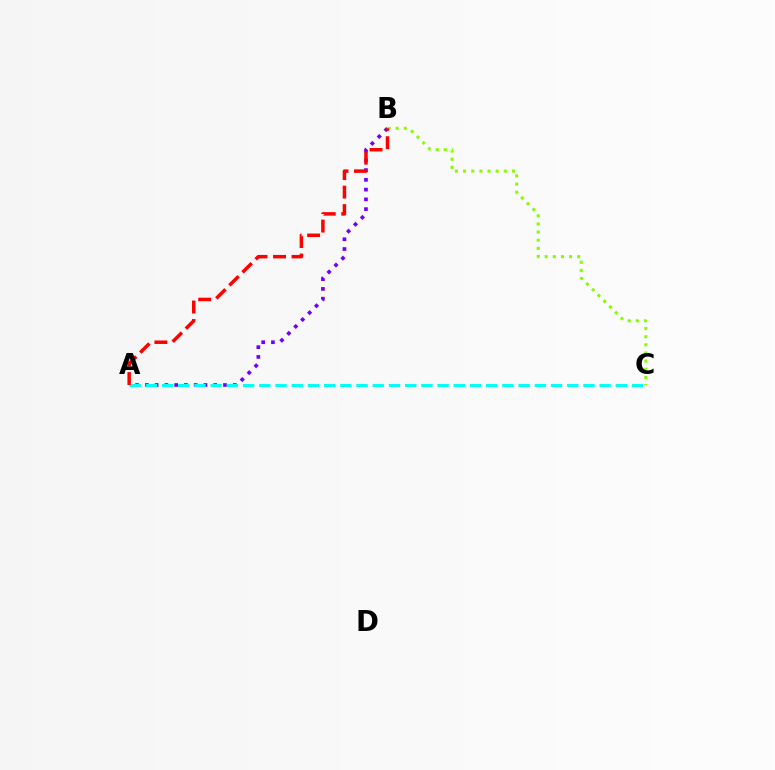{('A', 'B'): [{'color': '#7200ff', 'line_style': 'dotted', 'thickness': 2.65}, {'color': '#ff0000', 'line_style': 'dashed', 'thickness': 2.51}], ('A', 'C'): [{'color': '#00fff6', 'line_style': 'dashed', 'thickness': 2.2}], ('B', 'C'): [{'color': '#84ff00', 'line_style': 'dotted', 'thickness': 2.21}]}